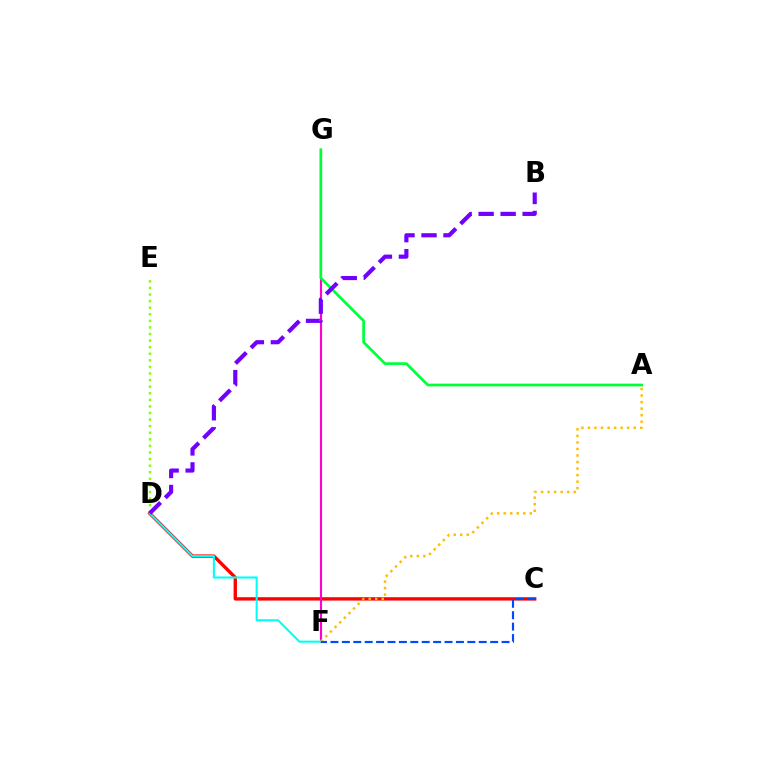{('C', 'D'): [{'color': '#ff0000', 'line_style': 'solid', 'thickness': 2.42}], ('F', 'G'): [{'color': '#ff00cf', 'line_style': 'solid', 'thickness': 1.52}], ('A', 'G'): [{'color': '#00ff39', 'line_style': 'solid', 'thickness': 1.94}], ('A', 'F'): [{'color': '#ffbd00', 'line_style': 'dotted', 'thickness': 1.78}], ('D', 'F'): [{'color': '#00fff6', 'line_style': 'solid', 'thickness': 1.51}], ('C', 'F'): [{'color': '#004bff', 'line_style': 'dashed', 'thickness': 1.55}], ('D', 'E'): [{'color': '#84ff00', 'line_style': 'dotted', 'thickness': 1.79}], ('B', 'D'): [{'color': '#7200ff', 'line_style': 'dashed', 'thickness': 2.99}]}